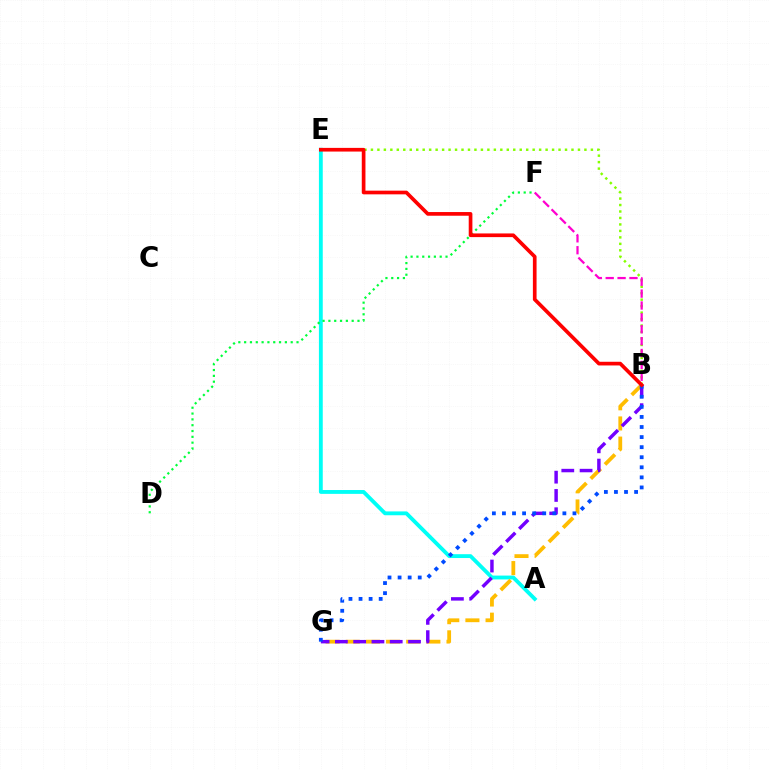{('A', 'E'): [{'color': '#00fff6', 'line_style': 'solid', 'thickness': 2.77}], ('B', 'E'): [{'color': '#84ff00', 'line_style': 'dotted', 'thickness': 1.76}, {'color': '#ff0000', 'line_style': 'solid', 'thickness': 2.65}], ('B', 'G'): [{'color': '#ffbd00', 'line_style': 'dashed', 'thickness': 2.74}, {'color': '#7200ff', 'line_style': 'dashed', 'thickness': 2.48}, {'color': '#004bff', 'line_style': 'dotted', 'thickness': 2.74}], ('B', 'F'): [{'color': '#ff00cf', 'line_style': 'dashed', 'thickness': 1.61}], ('D', 'F'): [{'color': '#00ff39', 'line_style': 'dotted', 'thickness': 1.58}]}